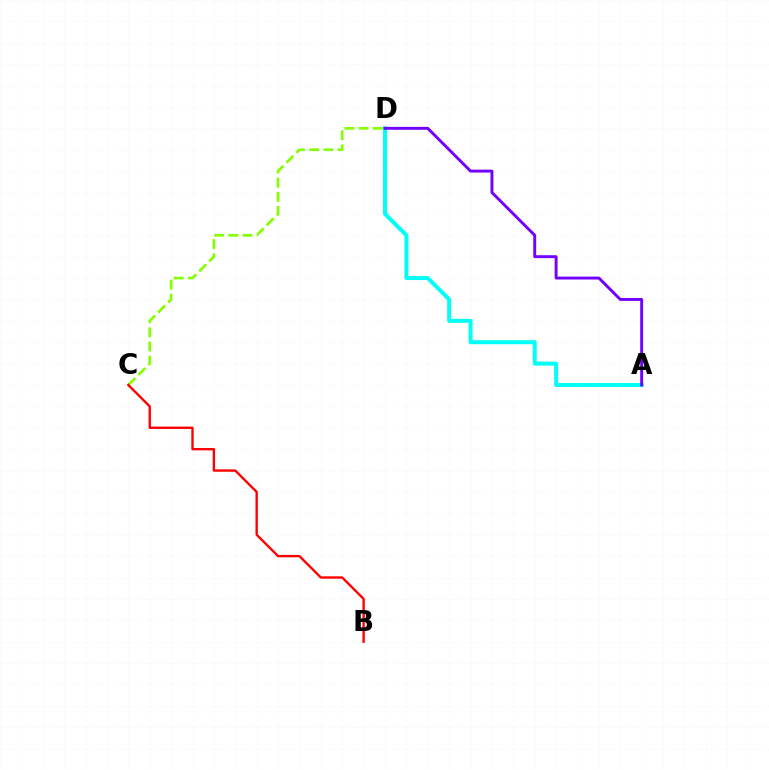{('A', 'D'): [{'color': '#00fff6', 'line_style': 'solid', 'thickness': 2.87}, {'color': '#7200ff', 'line_style': 'solid', 'thickness': 2.1}], ('C', 'D'): [{'color': '#84ff00', 'line_style': 'dashed', 'thickness': 1.92}], ('B', 'C'): [{'color': '#ff0000', 'line_style': 'solid', 'thickness': 1.7}]}